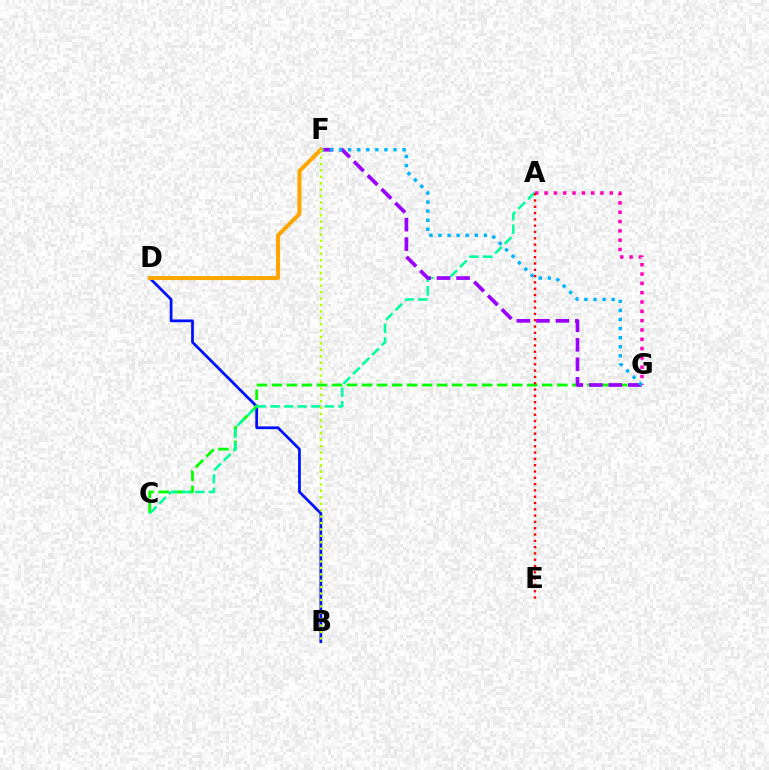{('B', 'D'): [{'color': '#0010ff', 'line_style': 'solid', 'thickness': 1.98}], ('C', 'G'): [{'color': '#08ff00', 'line_style': 'dashed', 'thickness': 2.04}], ('A', 'C'): [{'color': '#00ff9d', 'line_style': 'dashed', 'thickness': 1.84}], ('A', 'G'): [{'color': '#ff00bd', 'line_style': 'dotted', 'thickness': 2.53}], ('F', 'G'): [{'color': '#9b00ff', 'line_style': 'dashed', 'thickness': 2.65}, {'color': '#00b5ff', 'line_style': 'dotted', 'thickness': 2.47}], ('D', 'F'): [{'color': '#ffa500', 'line_style': 'solid', 'thickness': 2.91}], ('A', 'E'): [{'color': '#ff0000', 'line_style': 'dotted', 'thickness': 1.71}], ('B', 'F'): [{'color': '#b3ff00', 'line_style': 'dotted', 'thickness': 1.74}]}